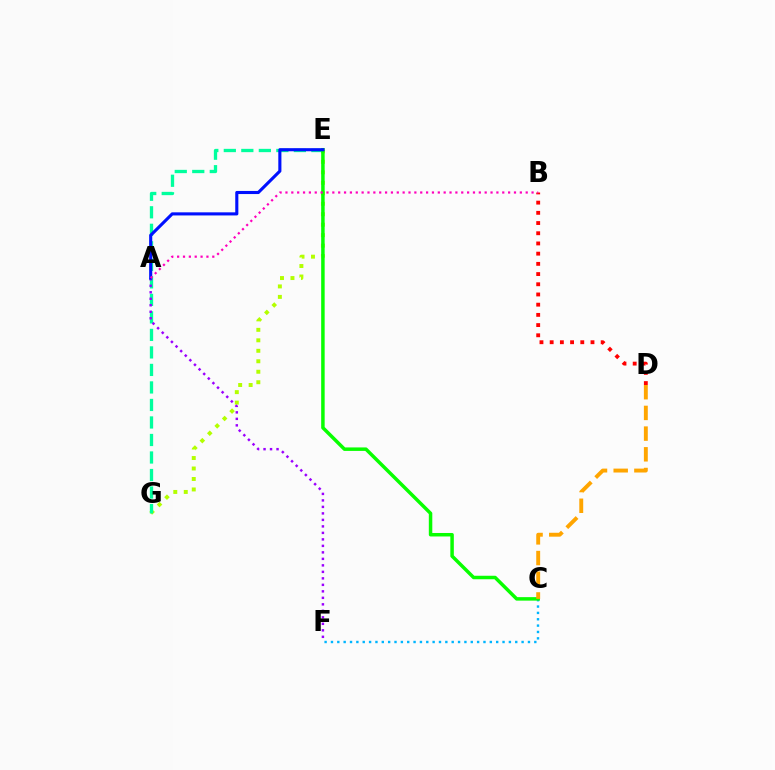{('E', 'G'): [{'color': '#b3ff00', 'line_style': 'dotted', 'thickness': 2.85}, {'color': '#00ff9d', 'line_style': 'dashed', 'thickness': 2.38}], ('B', 'D'): [{'color': '#ff0000', 'line_style': 'dotted', 'thickness': 2.77}], ('C', 'F'): [{'color': '#00b5ff', 'line_style': 'dotted', 'thickness': 1.73}], ('A', 'F'): [{'color': '#9b00ff', 'line_style': 'dotted', 'thickness': 1.77}], ('C', 'E'): [{'color': '#08ff00', 'line_style': 'solid', 'thickness': 2.51}], ('A', 'E'): [{'color': '#0010ff', 'line_style': 'solid', 'thickness': 2.23}], ('A', 'B'): [{'color': '#ff00bd', 'line_style': 'dotted', 'thickness': 1.59}], ('C', 'D'): [{'color': '#ffa500', 'line_style': 'dashed', 'thickness': 2.81}]}